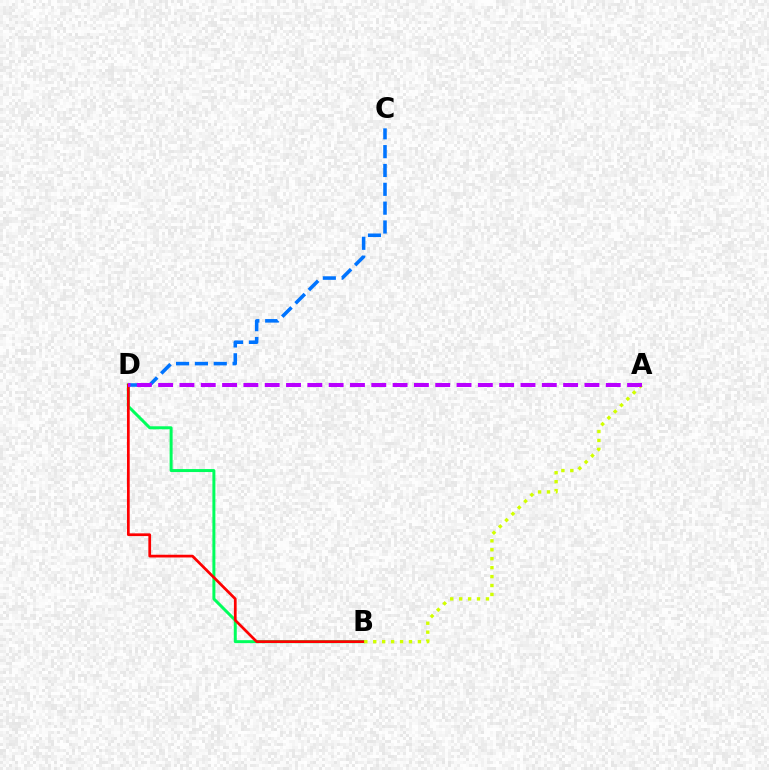{('B', 'D'): [{'color': '#00ff5c', 'line_style': 'solid', 'thickness': 2.15}, {'color': '#ff0000', 'line_style': 'solid', 'thickness': 1.96}], ('C', 'D'): [{'color': '#0074ff', 'line_style': 'dashed', 'thickness': 2.56}], ('A', 'B'): [{'color': '#d1ff00', 'line_style': 'dotted', 'thickness': 2.43}], ('A', 'D'): [{'color': '#b900ff', 'line_style': 'dashed', 'thickness': 2.9}]}